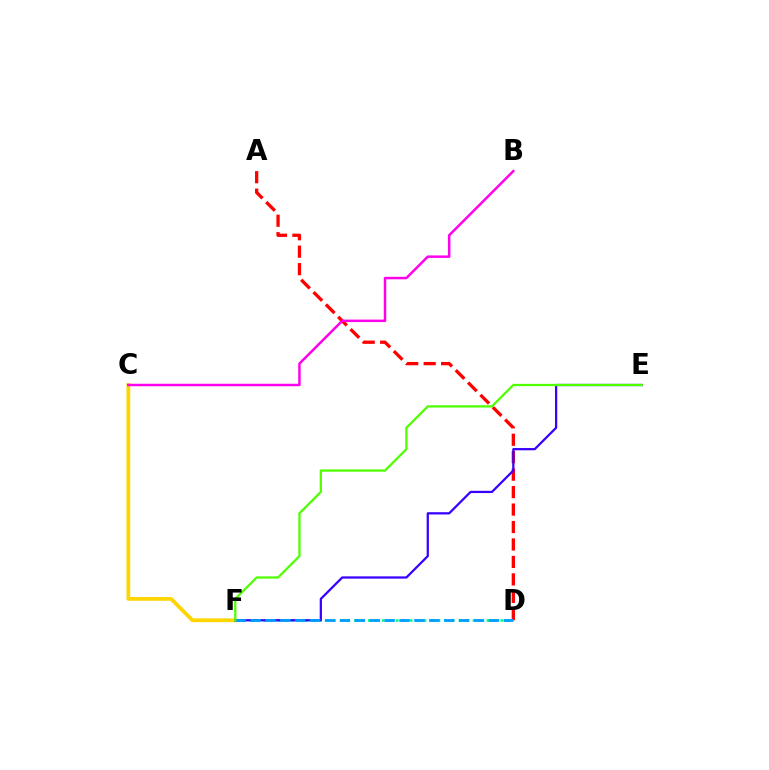{('D', 'F'): [{'color': '#00ff86', 'line_style': 'dotted', 'thickness': 1.89}, {'color': '#009eff', 'line_style': 'dashed', 'thickness': 2.02}], ('C', 'F'): [{'color': '#ffd500', 'line_style': 'solid', 'thickness': 2.7}], ('A', 'D'): [{'color': '#ff0000', 'line_style': 'dashed', 'thickness': 2.37}], ('E', 'F'): [{'color': '#3700ff', 'line_style': 'solid', 'thickness': 1.62}, {'color': '#4fff00', 'line_style': 'solid', 'thickness': 1.64}], ('B', 'C'): [{'color': '#ff00ed', 'line_style': 'solid', 'thickness': 1.79}]}